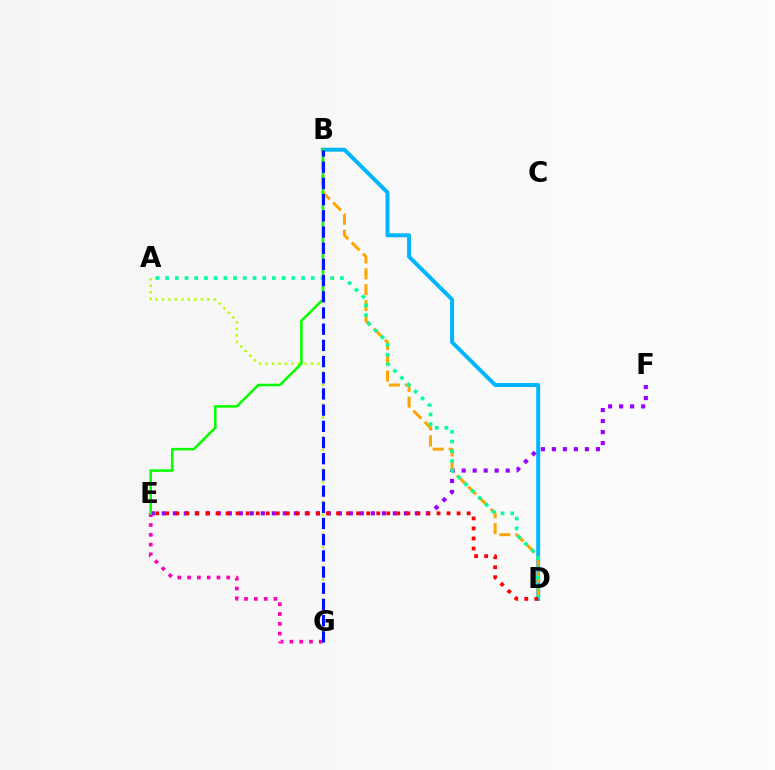{('E', 'G'): [{'color': '#ff00bd', 'line_style': 'dotted', 'thickness': 2.66}], ('E', 'F'): [{'color': '#9b00ff', 'line_style': 'dotted', 'thickness': 2.99}], ('B', 'D'): [{'color': '#00b5ff', 'line_style': 'solid', 'thickness': 2.84}, {'color': '#ffa500', 'line_style': 'dashed', 'thickness': 2.16}], ('A', 'G'): [{'color': '#b3ff00', 'line_style': 'dotted', 'thickness': 1.76}], ('B', 'E'): [{'color': '#08ff00', 'line_style': 'solid', 'thickness': 1.84}], ('A', 'D'): [{'color': '#00ff9d', 'line_style': 'dotted', 'thickness': 2.64}], ('D', 'E'): [{'color': '#ff0000', 'line_style': 'dotted', 'thickness': 2.73}], ('B', 'G'): [{'color': '#0010ff', 'line_style': 'dashed', 'thickness': 2.2}]}